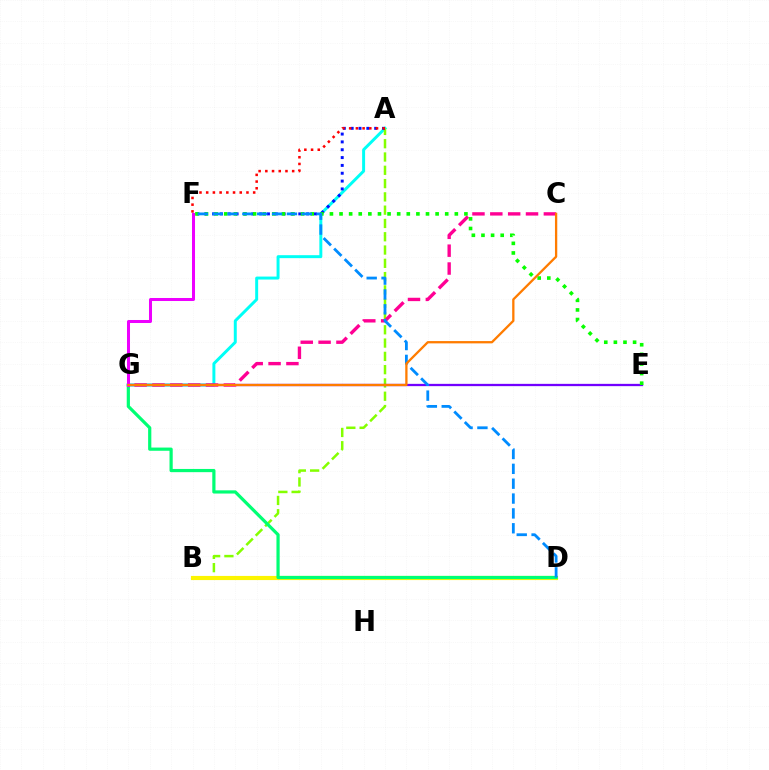{('A', 'G'): [{'color': '#00fff6', 'line_style': 'solid', 'thickness': 2.14}], ('A', 'B'): [{'color': '#84ff00', 'line_style': 'dashed', 'thickness': 1.81}], ('B', 'D'): [{'color': '#fcf500', 'line_style': 'solid', 'thickness': 2.98}], ('D', 'G'): [{'color': '#00ff74', 'line_style': 'solid', 'thickness': 2.31}], ('E', 'G'): [{'color': '#7200ff', 'line_style': 'solid', 'thickness': 1.65}], ('A', 'F'): [{'color': '#0010ff', 'line_style': 'dotted', 'thickness': 2.13}, {'color': '#ff0000', 'line_style': 'dotted', 'thickness': 1.82}], ('C', 'G'): [{'color': '#ff0094', 'line_style': 'dashed', 'thickness': 2.43}, {'color': '#ff7c00', 'line_style': 'solid', 'thickness': 1.65}], ('E', 'F'): [{'color': '#08ff00', 'line_style': 'dotted', 'thickness': 2.61}], ('D', 'F'): [{'color': '#008cff', 'line_style': 'dashed', 'thickness': 2.02}], ('F', 'G'): [{'color': '#ee00ff', 'line_style': 'solid', 'thickness': 2.17}]}